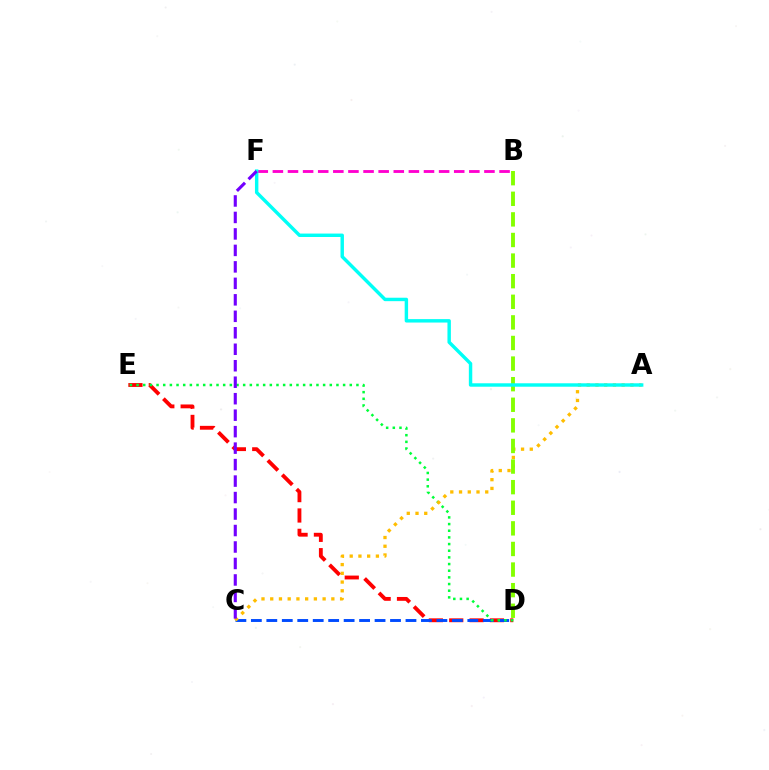{('B', 'F'): [{'color': '#ff00cf', 'line_style': 'dashed', 'thickness': 2.05}], ('D', 'E'): [{'color': '#ff0000', 'line_style': 'dashed', 'thickness': 2.77}, {'color': '#00ff39', 'line_style': 'dotted', 'thickness': 1.81}], ('C', 'D'): [{'color': '#004bff', 'line_style': 'dashed', 'thickness': 2.1}], ('A', 'C'): [{'color': '#ffbd00', 'line_style': 'dotted', 'thickness': 2.37}], ('B', 'D'): [{'color': '#84ff00', 'line_style': 'dashed', 'thickness': 2.8}], ('A', 'F'): [{'color': '#00fff6', 'line_style': 'solid', 'thickness': 2.47}], ('C', 'F'): [{'color': '#7200ff', 'line_style': 'dashed', 'thickness': 2.24}]}